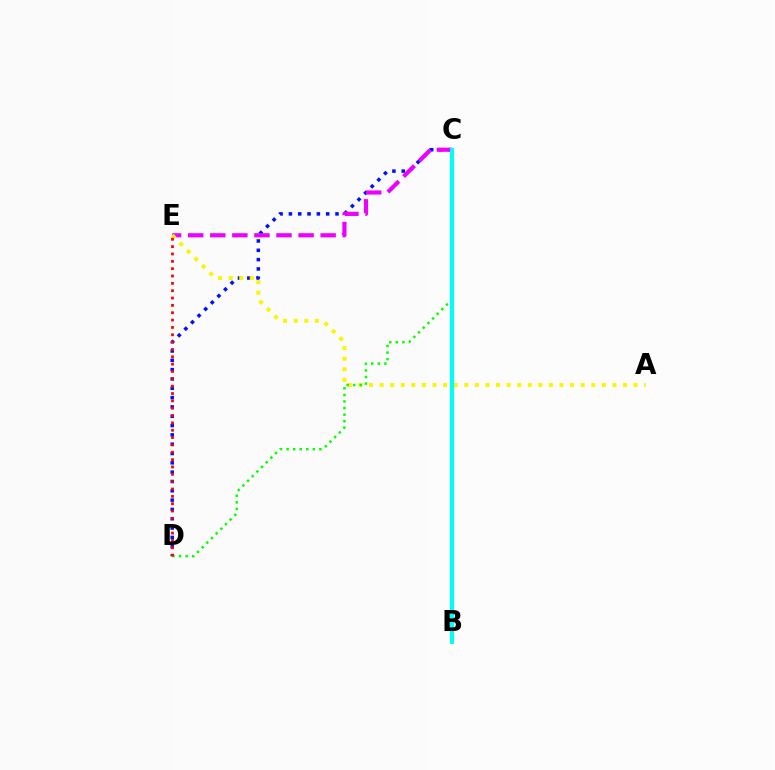{('C', 'D'): [{'color': '#0010ff', 'line_style': 'dotted', 'thickness': 2.53}, {'color': '#08ff00', 'line_style': 'dotted', 'thickness': 1.78}], ('C', 'E'): [{'color': '#ee00ff', 'line_style': 'dashed', 'thickness': 3.0}], ('A', 'E'): [{'color': '#fcf500', 'line_style': 'dotted', 'thickness': 2.87}], ('B', 'C'): [{'color': '#00fff6', 'line_style': 'solid', 'thickness': 2.95}], ('D', 'E'): [{'color': '#ff0000', 'line_style': 'dotted', 'thickness': 2.0}]}